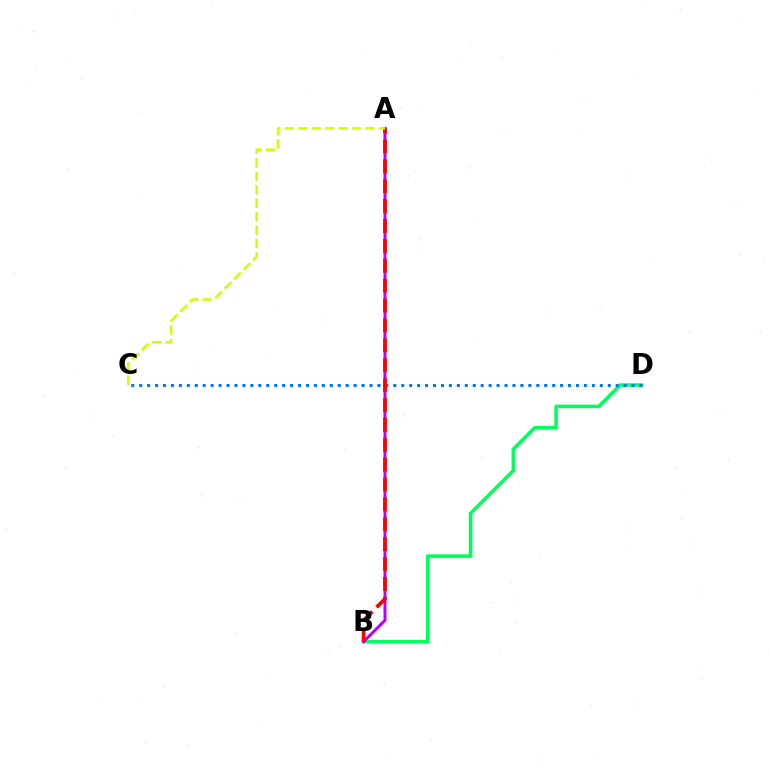{('B', 'D'): [{'color': '#00ff5c', 'line_style': 'solid', 'thickness': 2.56}], ('C', 'D'): [{'color': '#0074ff', 'line_style': 'dotted', 'thickness': 2.16}], ('A', 'B'): [{'color': '#b900ff', 'line_style': 'solid', 'thickness': 2.15}, {'color': '#ff0000', 'line_style': 'dashed', 'thickness': 2.7}], ('A', 'C'): [{'color': '#d1ff00', 'line_style': 'dashed', 'thickness': 1.83}]}